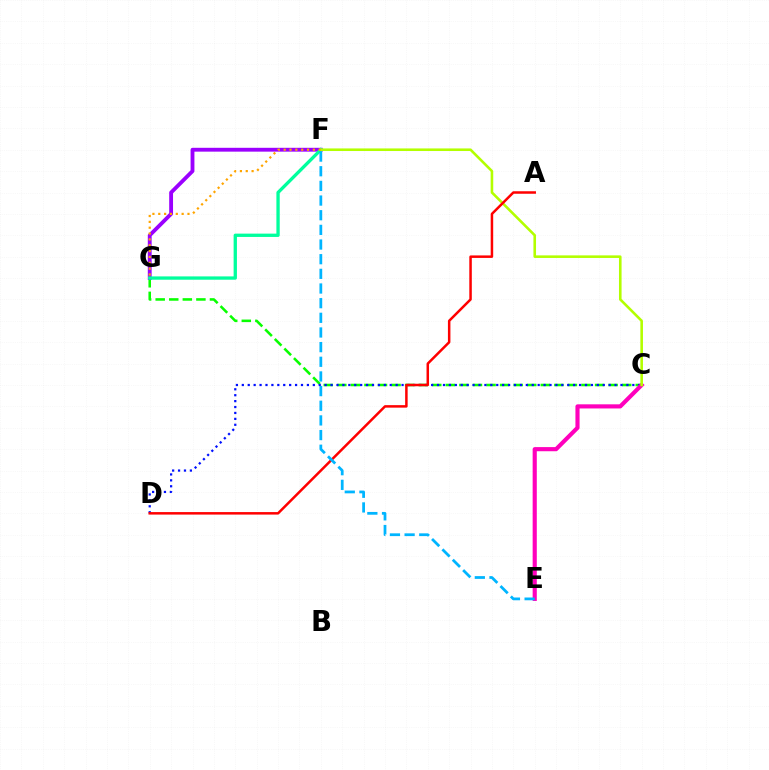{('C', 'G'): [{'color': '#08ff00', 'line_style': 'dashed', 'thickness': 1.84}], ('F', 'G'): [{'color': '#9b00ff', 'line_style': 'solid', 'thickness': 2.77}, {'color': '#00ff9d', 'line_style': 'solid', 'thickness': 2.39}, {'color': '#ffa500', 'line_style': 'dotted', 'thickness': 1.59}], ('C', 'D'): [{'color': '#0010ff', 'line_style': 'dotted', 'thickness': 1.61}], ('C', 'E'): [{'color': '#ff00bd', 'line_style': 'solid', 'thickness': 2.98}], ('C', 'F'): [{'color': '#b3ff00', 'line_style': 'solid', 'thickness': 1.87}], ('A', 'D'): [{'color': '#ff0000', 'line_style': 'solid', 'thickness': 1.8}], ('E', 'F'): [{'color': '#00b5ff', 'line_style': 'dashed', 'thickness': 1.99}]}